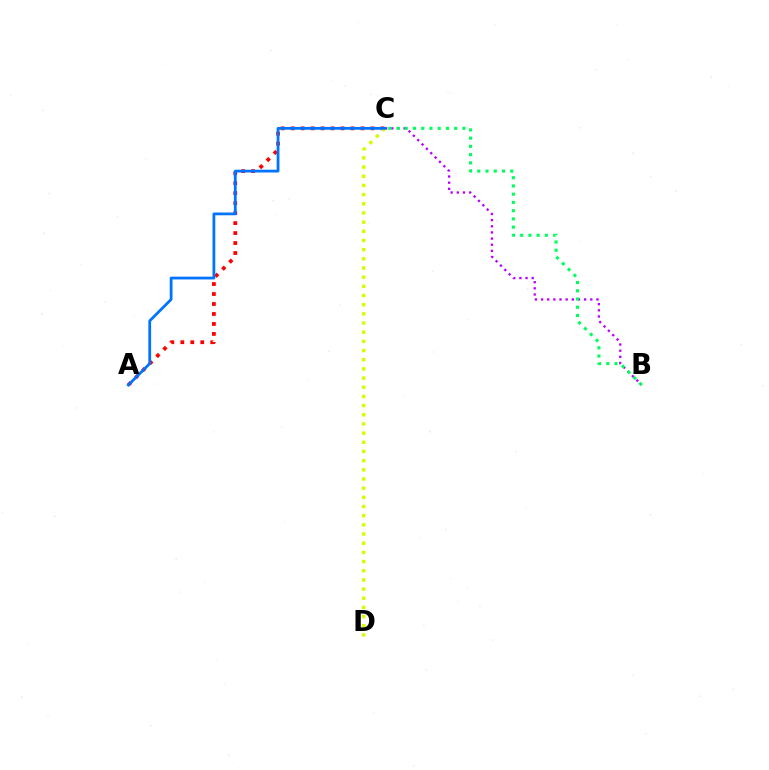{('B', 'C'): [{'color': '#b900ff', 'line_style': 'dotted', 'thickness': 1.67}, {'color': '#00ff5c', 'line_style': 'dotted', 'thickness': 2.24}], ('A', 'C'): [{'color': '#ff0000', 'line_style': 'dotted', 'thickness': 2.71}, {'color': '#0074ff', 'line_style': 'solid', 'thickness': 2.0}], ('C', 'D'): [{'color': '#d1ff00', 'line_style': 'dotted', 'thickness': 2.49}]}